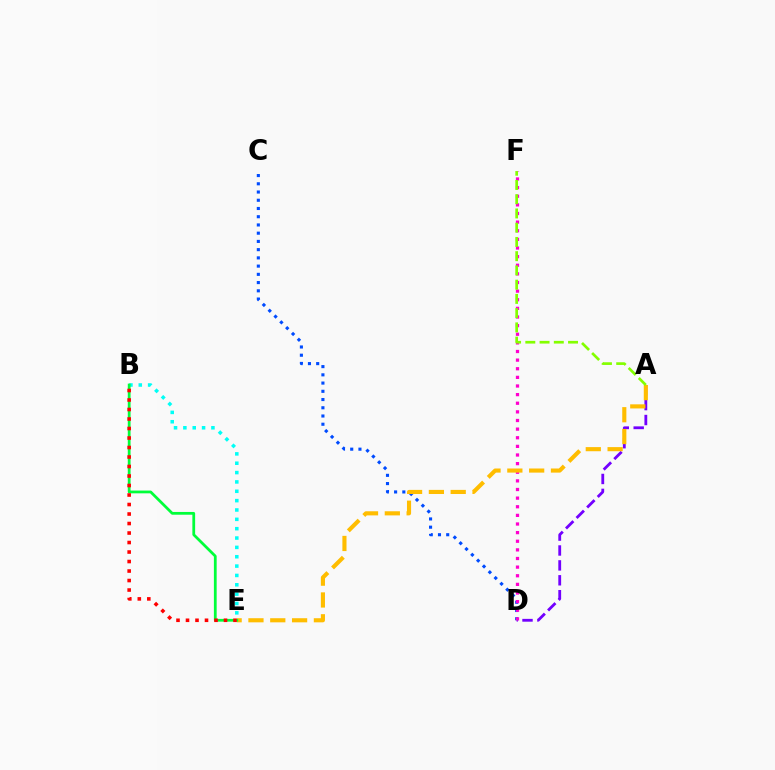{('A', 'D'): [{'color': '#7200ff', 'line_style': 'dashed', 'thickness': 2.02}], ('B', 'E'): [{'color': '#00fff6', 'line_style': 'dotted', 'thickness': 2.54}, {'color': '#00ff39', 'line_style': 'solid', 'thickness': 1.99}, {'color': '#ff0000', 'line_style': 'dotted', 'thickness': 2.58}], ('C', 'D'): [{'color': '#004bff', 'line_style': 'dotted', 'thickness': 2.24}], ('D', 'F'): [{'color': '#ff00cf', 'line_style': 'dotted', 'thickness': 2.34}], ('A', 'E'): [{'color': '#ffbd00', 'line_style': 'dashed', 'thickness': 2.96}], ('A', 'F'): [{'color': '#84ff00', 'line_style': 'dashed', 'thickness': 1.93}]}